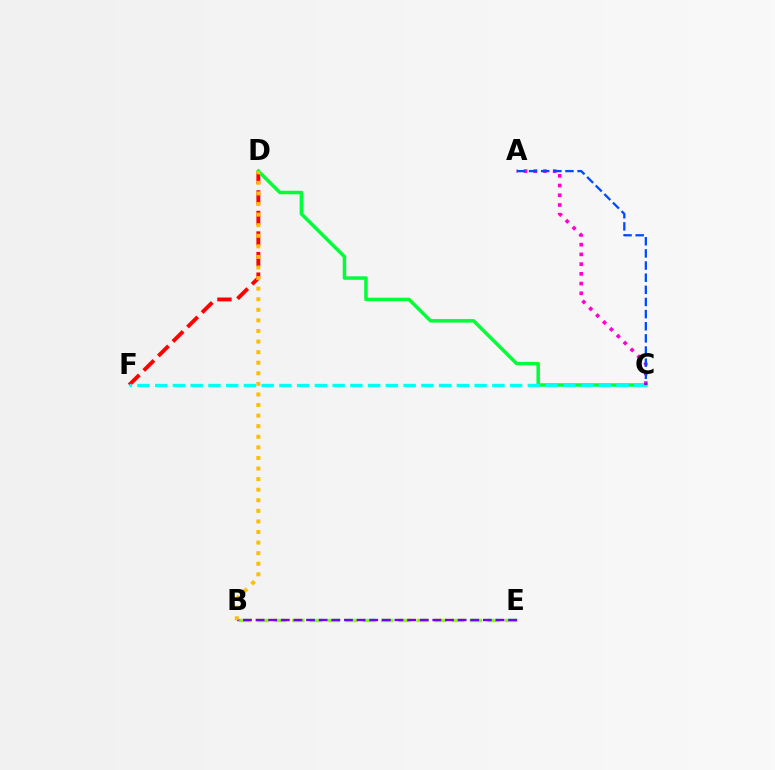{('D', 'F'): [{'color': '#ff0000', 'line_style': 'dashed', 'thickness': 2.79}], ('C', 'D'): [{'color': '#00ff39', 'line_style': 'solid', 'thickness': 2.52}], ('C', 'F'): [{'color': '#00fff6', 'line_style': 'dashed', 'thickness': 2.41}], ('B', 'E'): [{'color': '#84ff00', 'line_style': 'dashed', 'thickness': 2.41}, {'color': '#7200ff', 'line_style': 'dashed', 'thickness': 1.72}], ('B', 'D'): [{'color': '#ffbd00', 'line_style': 'dotted', 'thickness': 2.87}], ('A', 'C'): [{'color': '#ff00cf', 'line_style': 'dotted', 'thickness': 2.64}, {'color': '#004bff', 'line_style': 'dashed', 'thickness': 1.65}]}